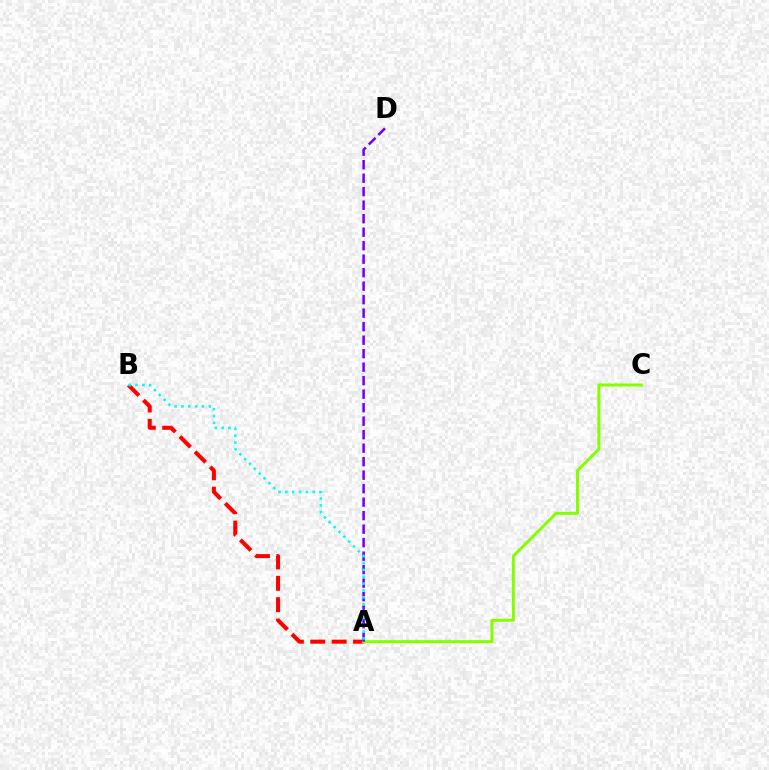{('A', 'B'): [{'color': '#ff0000', 'line_style': 'dashed', 'thickness': 2.9}, {'color': '#00fff6', 'line_style': 'dotted', 'thickness': 1.86}], ('A', 'C'): [{'color': '#84ff00', 'line_style': 'solid', 'thickness': 2.16}], ('A', 'D'): [{'color': '#7200ff', 'line_style': 'dashed', 'thickness': 1.83}]}